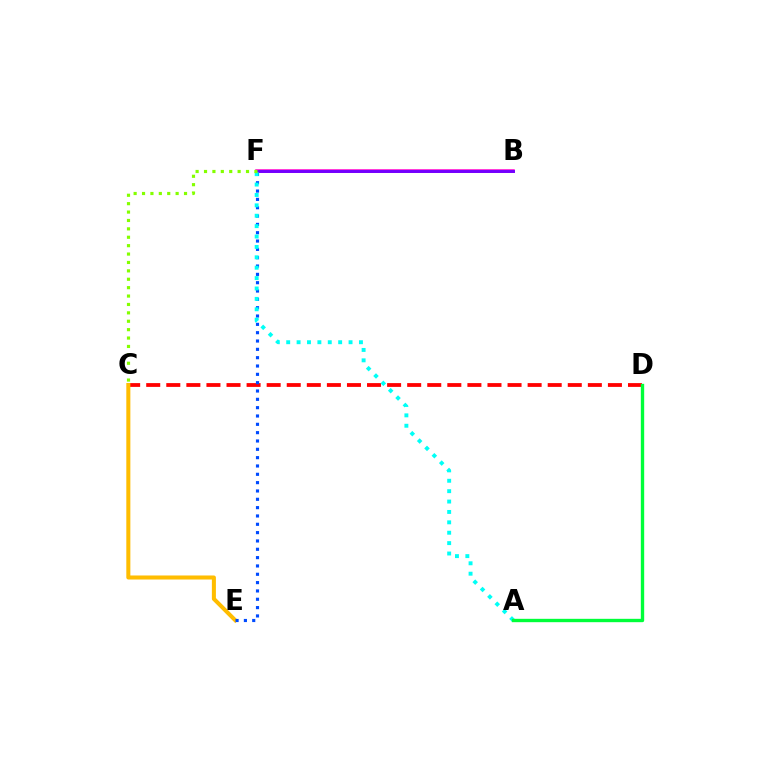{('C', 'D'): [{'color': '#ff0000', 'line_style': 'dashed', 'thickness': 2.73}], ('C', 'E'): [{'color': '#ffbd00', 'line_style': 'solid', 'thickness': 2.9}], ('B', 'F'): [{'color': '#ff00cf', 'line_style': 'solid', 'thickness': 2.52}, {'color': '#7200ff', 'line_style': 'solid', 'thickness': 2.11}], ('E', 'F'): [{'color': '#004bff', 'line_style': 'dotted', 'thickness': 2.26}], ('A', 'F'): [{'color': '#00fff6', 'line_style': 'dotted', 'thickness': 2.82}], ('A', 'D'): [{'color': '#00ff39', 'line_style': 'solid', 'thickness': 2.42}], ('C', 'F'): [{'color': '#84ff00', 'line_style': 'dotted', 'thickness': 2.28}]}